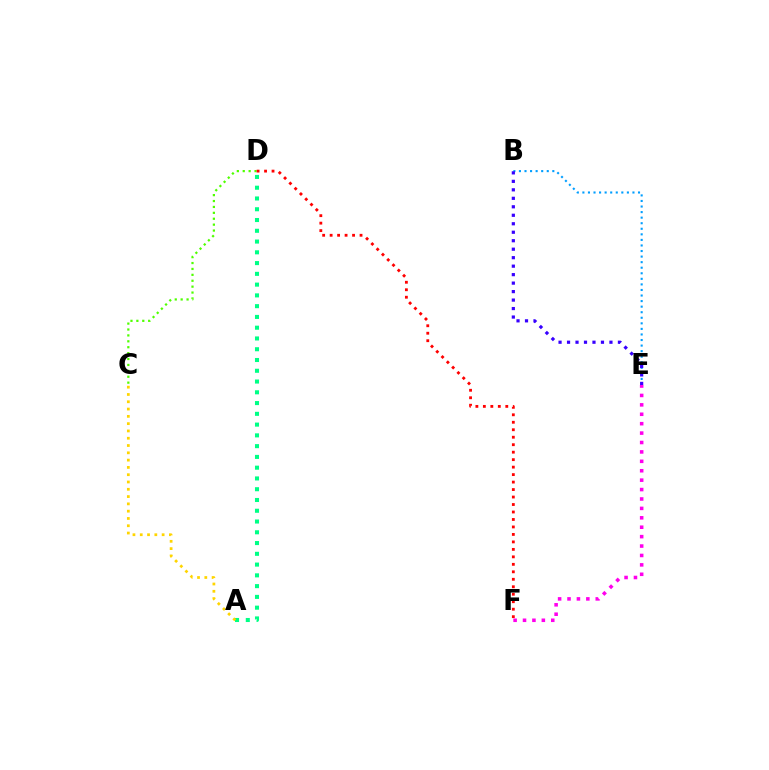{('B', 'E'): [{'color': '#009eff', 'line_style': 'dotted', 'thickness': 1.51}, {'color': '#3700ff', 'line_style': 'dotted', 'thickness': 2.3}], ('C', 'D'): [{'color': '#4fff00', 'line_style': 'dotted', 'thickness': 1.6}], ('A', 'D'): [{'color': '#00ff86', 'line_style': 'dotted', 'thickness': 2.93}], ('D', 'F'): [{'color': '#ff0000', 'line_style': 'dotted', 'thickness': 2.03}], ('E', 'F'): [{'color': '#ff00ed', 'line_style': 'dotted', 'thickness': 2.56}], ('A', 'C'): [{'color': '#ffd500', 'line_style': 'dotted', 'thickness': 1.98}]}